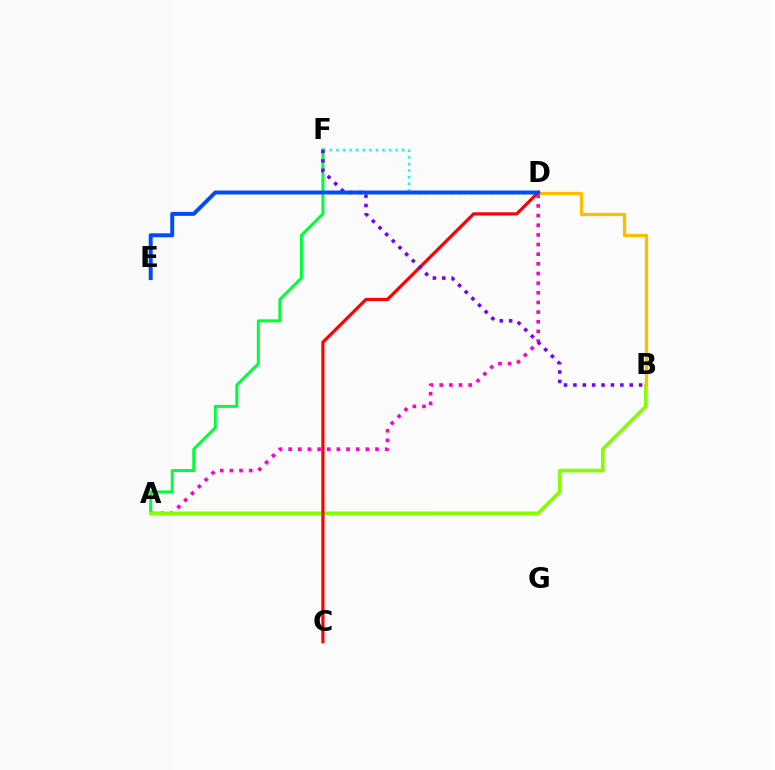{('A', 'F'): [{'color': '#00ff39', 'line_style': 'solid', 'thickness': 2.15}], ('D', 'F'): [{'color': '#00fff6', 'line_style': 'dotted', 'thickness': 1.79}], ('A', 'D'): [{'color': '#ff00cf', 'line_style': 'dotted', 'thickness': 2.62}], ('A', 'B'): [{'color': '#84ff00', 'line_style': 'solid', 'thickness': 2.66}], ('B', 'D'): [{'color': '#ffbd00', 'line_style': 'solid', 'thickness': 2.38}], ('C', 'D'): [{'color': '#ff0000', 'line_style': 'solid', 'thickness': 2.29}], ('B', 'F'): [{'color': '#7200ff', 'line_style': 'dotted', 'thickness': 2.55}], ('D', 'E'): [{'color': '#004bff', 'line_style': 'solid', 'thickness': 2.84}]}